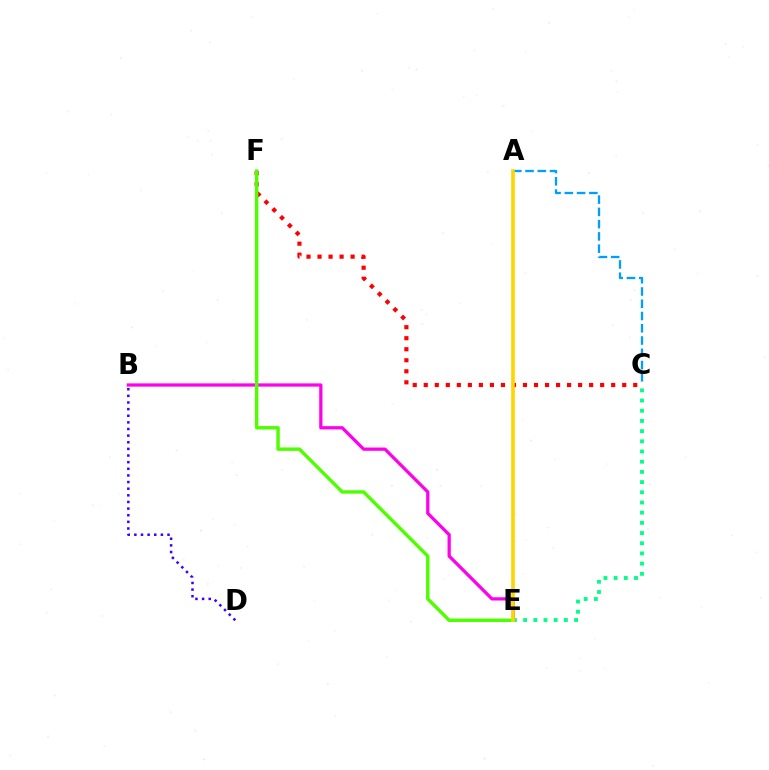{('B', 'D'): [{'color': '#3700ff', 'line_style': 'dotted', 'thickness': 1.8}], ('B', 'E'): [{'color': '#ff00ed', 'line_style': 'solid', 'thickness': 2.34}], ('C', 'E'): [{'color': '#00ff86', 'line_style': 'dotted', 'thickness': 2.77}], ('C', 'F'): [{'color': '#ff0000', 'line_style': 'dotted', 'thickness': 3.0}], ('A', 'C'): [{'color': '#009eff', 'line_style': 'dashed', 'thickness': 1.67}], ('E', 'F'): [{'color': '#4fff00', 'line_style': 'solid', 'thickness': 2.47}], ('A', 'E'): [{'color': '#ffd500', 'line_style': 'solid', 'thickness': 2.61}]}